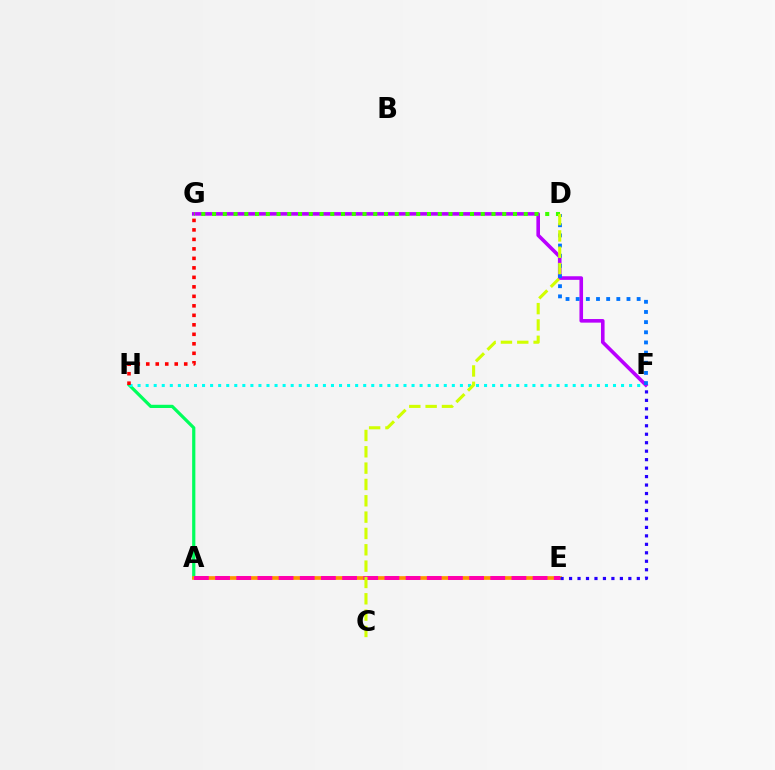{('A', 'H'): [{'color': '#00ff5c', 'line_style': 'solid', 'thickness': 2.31}], ('F', 'H'): [{'color': '#00fff6', 'line_style': 'dotted', 'thickness': 2.19}], ('F', 'G'): [{'color': '#b900ff', 'line_style': 'solid', 'thickness': 2.6}], ('A', 'E'): [{'color': '#ff9400', 'line_style': 'solid', 'thickness': 2.67}, {'color': '#ff00ac', 'line_style': 'dashed', 'thickness': 2.88}], ('D', 'F'): [{'color': '#0074ff', 'line_style': 'dotted', 'thickness': 2.76}], ('D', 'G'): [{'color': '#3dff00', 'line_style': 'dotted', 'thickness': 2.92}], ('C', 'D'): [{'color': '#d1ff00', 'line_style': 'dashed', 'thickness': 2.22}], ('E', 'F'): [{'color': '#2500ff', 'line_style': 'dotted', 'thickness': 2.3}], ('G', 'H'): [{'color': '#ff0000', 'line_style': 'dotted', 'thickness': 2.58}]}